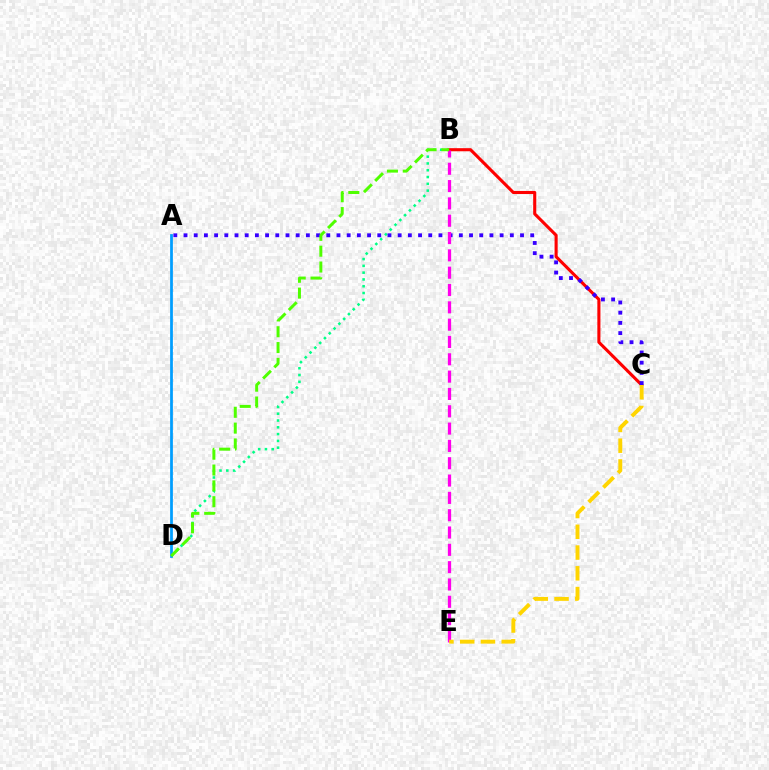{('B', 'D'): [{'color': '#00ff86', 'line_style': 'dotted', 'thickness': 1.84}, {'color': '#4fff00', 'line_style': 'dashed', 'thickness': 2.15}], ('B', 'C'): [{'color': '#ff0000', 'line_style': 'solid', 'thickness': 2.23}], ('A', 'C'): [{'color': '#3700ff', 'line_style': 'dotted', 'thickness': 2.77}], ('A', 'D'): [{'color': '#009eff', 'line_style': 'solid', 'thickness': 1.98}], ('B', 'E'): [{'color': '#ff00ed', 'line_style': 'dashed', 'thickness': 2.35}], ('C', 'E'): [{'color': '#ffd500', 'line_style': 'dashed', 'thickness': 2.82}]}